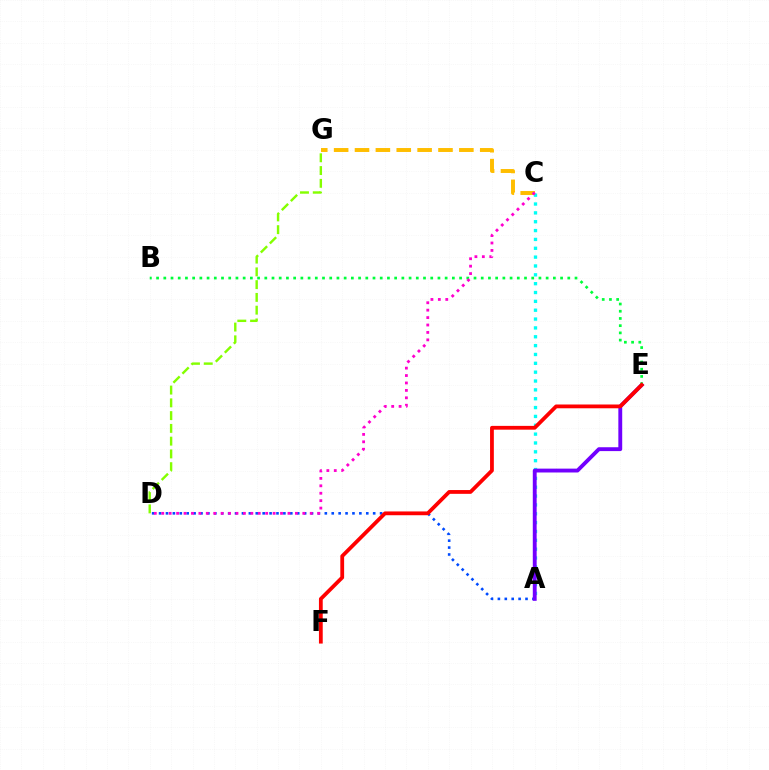{('A', 'D'): [{'color': '#004bff', 'line_style': 'dotted', 'thickness': 1.88}], ('A', 'C'): [{'color': '#00fff6', 'line_style': 'dotted', 'thickness': 2.4}], ('A', 'E'): [{'color': '#7200ff', 'line_style': 'solid', 'thickness': 2.78}], ('B', 'E'): [{'color': '#00ff39', 'line_style': 'dotted', 'thickness': 1.96}], ('E', 'F'): [{'color': '#ff0000', 'line_style': 'solid', 'thickness': 2.73}], ('D', 'G'): [{'color': '#84ff00', 'line_style': 'dashed', 'thickness': 1.73}], ('C', 'G'): [{'color': '#ffbd00', 'line_style': 'dashed', 'thickness': 2.84}], ('C', 'D'): [{'color': '#ff00cf', 'line_style': 'dotted', 'thickness': 2.02}]}